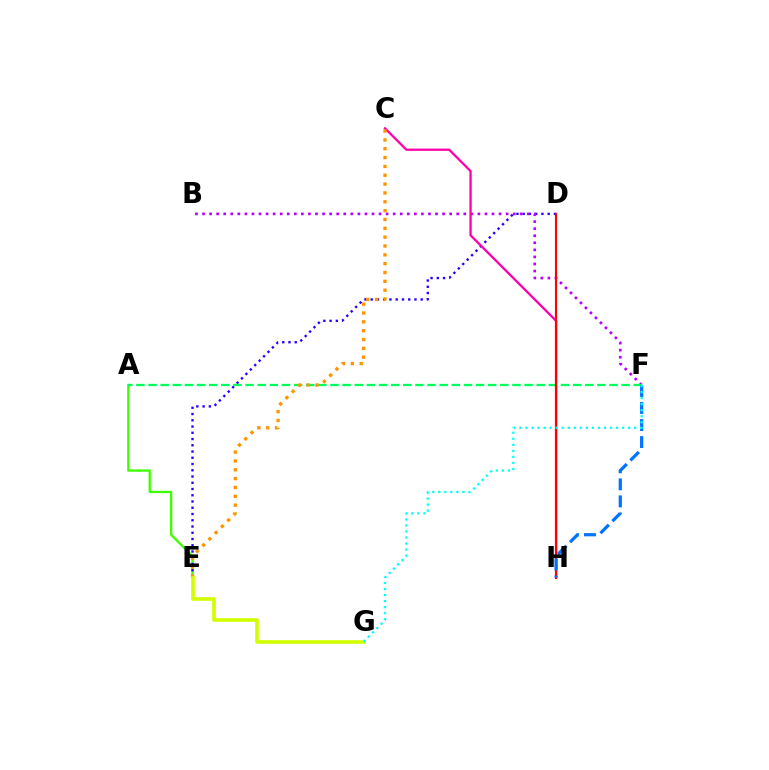{('A', 'E'): [{'color': '#3dff00', 'line_style': 'solid', 'thickness': 1.67}], ('D', 'E'): [{'color': '#2500ff', 'line_style': 'dotted', 'thickness': 1.7}], ('B', 'F'): [{'color': '#b900ff', 'line_style': 'dotted', 'thickness': 1.92}], ('A', 'F'): [{'color': '#00ff5c', 'line_style': 'dashed', 'thickness': 1.65}], ('C', 'H'): [{'color': '#ff00ac', 'line_style': 'solid', 'thickness': 1.66}], ('C', 'E'): [{'color': '#ff9400', 'line_style': 'dotted', 'thickness': 2.4}], ('D', 'H'): [{'color': '#ff0000', 'line_style': 'solid', 'thickness': 1.54}], ('E', 'G'): [{'color': '#d1ff00', 'line_style': 'solid', 'thickness': 2.62}], ('F', 'H'): [{'color': '#0074ff', 'line_style': 'dashed', 'thickness': 2.32}], ('F', 'G'): [{'color': '#00fff6', 'line_style': 'dotted', 'thickness': 1.64}]}